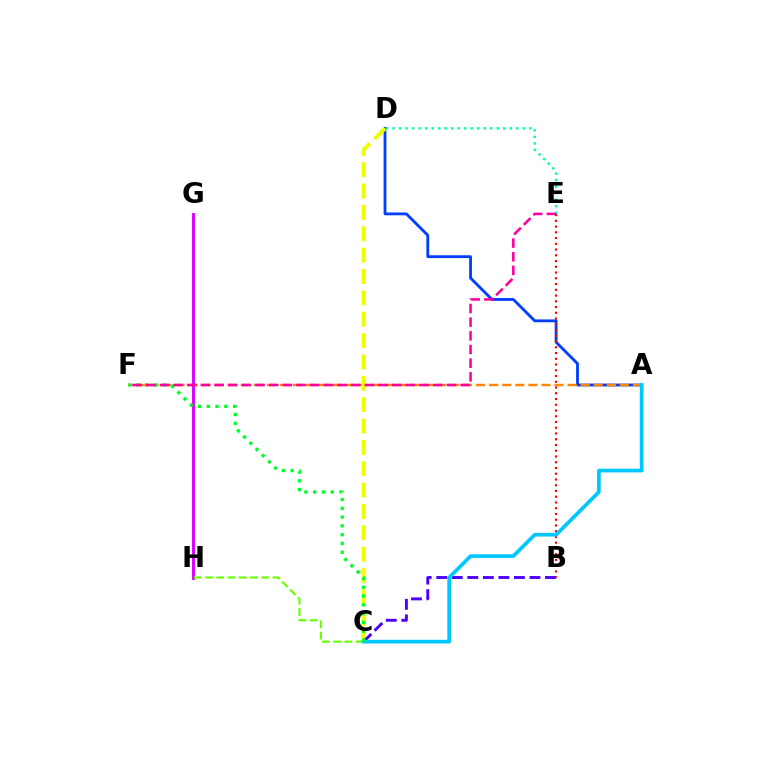{('A', 'D'): [{'color': '#003fff', 'line_style': 'solid', 'thickness': 2.04}], ('A', 'F'): [{'color': '#ff8800', 'line_style': 'dashed', 'thickness': 1.78}], ('G', 'H'): [{'color': '#d600ff', 'line_style': 'solid', 'thickness': 2.08}], ('C', 'D'): [{'color': '#eeff00', 'line_style': 'dashed', 'thickness': 2.9}], ('D', 'E'): [{'color': '#00ffaf', 'line_style': 'dotted', 'thickness': 1.77}], ('B', 'C'): [{'color': '#4f00ff', 'line_style': 'dashed', 'thickness': 2.11}], ('C', 'H'): [{'color': '#66ff00', 'line_style': 'dashed', 'thickness': 1.53}], ('B', 'E'): [{'color': '#ff0000', 'line_style': 'dotted', 'thickness': 1.56}], ('A', 'C'): [{'color': '#00c7ff', 'line_style': 'solid', 'thickness': 2.66}], ('C', 'F'): [{'color': '#00ff27', 'line_style': 'dotted', 'thickness': 2.39}], ('E', 'F'): [{'color': '#ff00a0', 'line_style': 'dashed', 'thickness': 1.86}]}